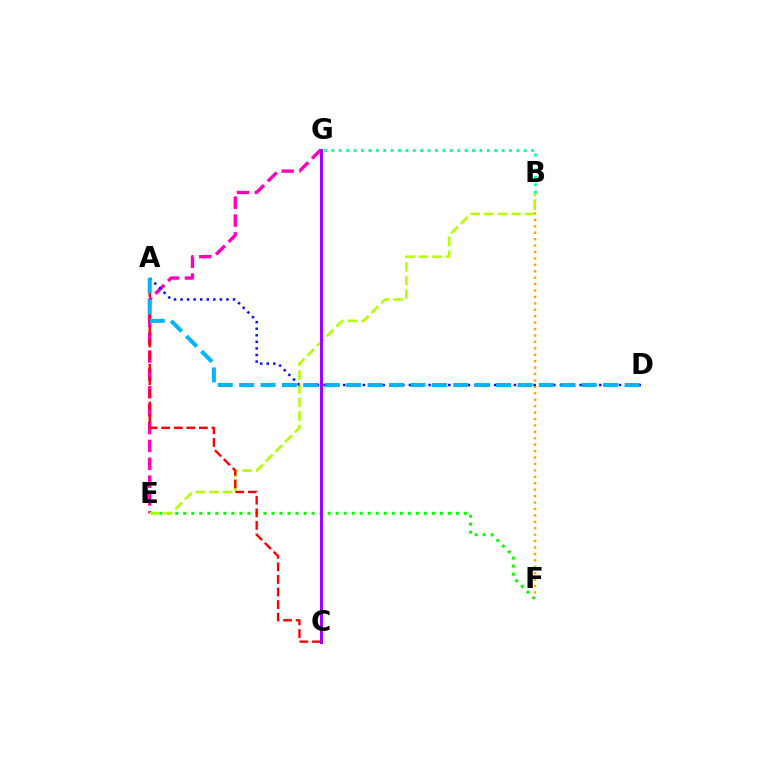{('E', 'F'): [{'color': '#08ff00', 'line_style': 'dotted', 'thickness': 2.18}], ('B', 'F'): [{'color': '#ffa500', 'line_style': 'dotted', 'thickness': 1.75}], ('E', 'G'): [{'color': '#ff00bd', 'line_style': 'dashed', 'thickness': 2.43}], ('B', 'E'): [{'color': '#b3ff00', 'line_style': 'dashed', 'thickness': 1.85}], ('A', 'D'): [{'color': '#0010ff', 'line_style': 'dotted', 'thickness': 1.78}, {'color': '#00b5ff', 'line_style': 'dashed', 'thickness': 2.91}], ('A', 'C'): [{'color': '#ff0000', 'line_style': 'dashed', 'thickness': 1.71}], ('B', 'G'): [{'color': '#00ff9d', 'line_style': 'dotted', 'thickness': 2.01}], ('C', 'G'): [{'color': '#9b00ff', 'line_style': 'solid', 'thickness': 2.13}]}